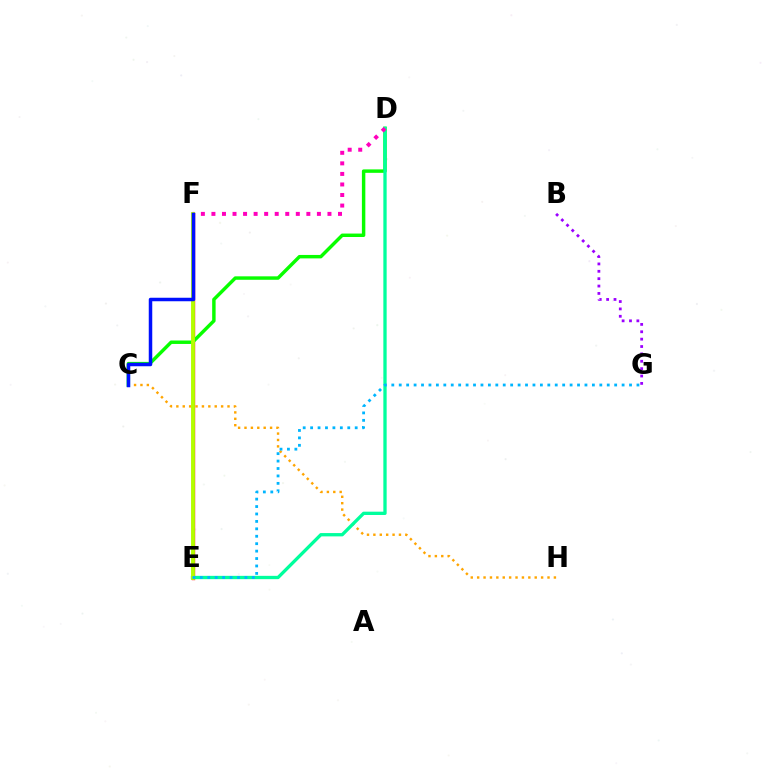{('E', 'F'): [{'color': '#ff0000', 'line_style': 'solid', 'thickness': 2.42}, {'color': '#b3ff00', 'line_style': 'solid', 'thickness': 2.77}], ('C', 'D'): [{'color': '#08ff00', 'line_style': 'solid', 'thickness': 2.48}], ('C', 'H'): [{'color': '#ffa500', 'line_style': 'dotted', 'thickness': 1.74}], ('B', 'G'): [{'color': '#9b00ff', 'line_style': 'dotted', 'thickness': 2.0}], ('D', 'E'): [{'color': '#00ff9d', 'line_style': 'solid', 'thickness': 2.38}], ('D', 'F'): [{'color': '#ff00bd', 'line_style': 'dotted', 'thickness': 2.87}], ('E', 'G'): [{'color': '#00b5ff', 'line_style': 'dotted', 'thickness': 2.02}], ('C', 'F'): [{'color': '#0010ff', 'line_style': 'solid', 'thickness': 2.52}]}